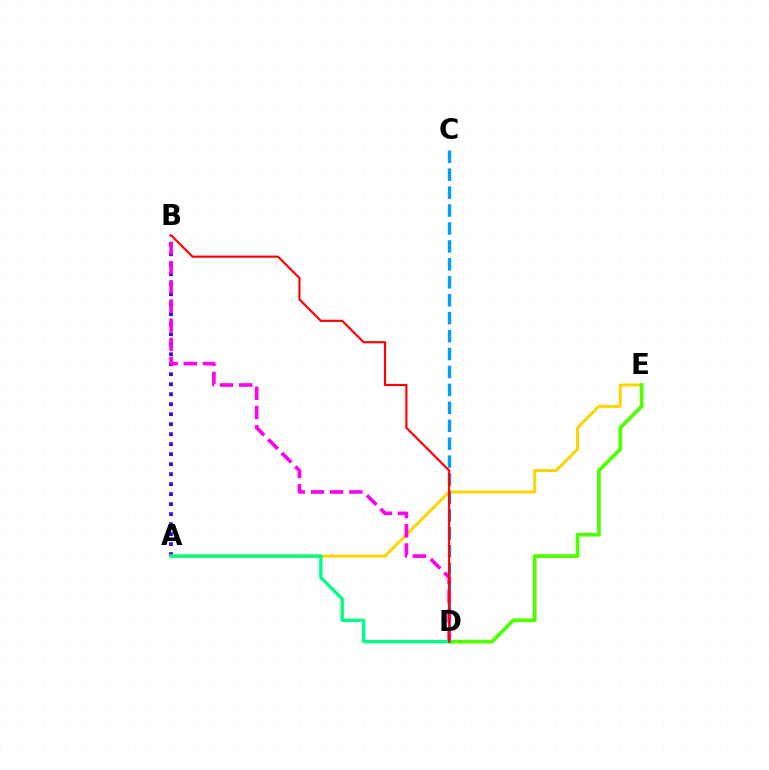{('A', 'B'): [{'color': '#3700ff', 'line_style': 'dotted', 'thickness': 2.72}], ('A', 'E'): [{'color': '#ffd500', 'line_style': 'solid', 'thickness': 2.15}], ('D', 'E'): [{'color': '#4fff00', 'line_style': 'solid', 'thickness': 2.68}], ('C', 'D'): [{'color': '#009eff', 'line_style': 'dashed', 'thickness': 2.44}], ('B', 'D'): [{'color': '#ff00ed', 'line_style': 'dashed', 'thickness': 2.61}, {'color': '#ff0000', 'line_style': 'solid', 'thickness': 1.55}], ('A', 'D'): [{'color': '#00ff86', 'line_style': 'solid', 'thickness': 2.43}]}